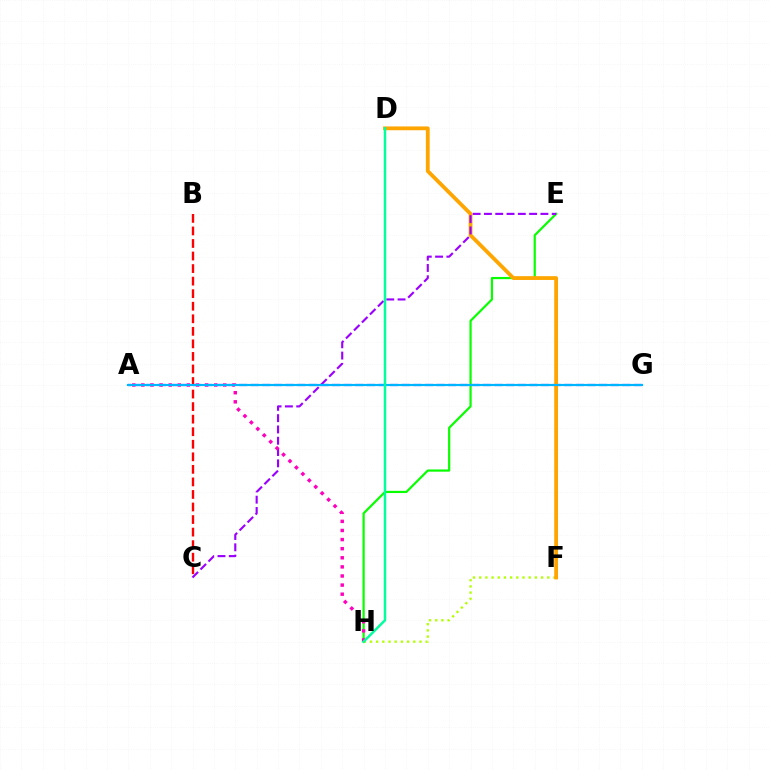{('F', 'H'): [{'color': '#b3ff00', 'line_style': 'dotted', 'thickness': 1.68}], ('A', 'G'): [{'color': '#0010ff', 'line_style': 'dashed', 'thickness': 1.58}, {'color': '#00b5ff', 'line_style': 'solid', 'thickness': 1.54}], ('B', 'C'): [{'color': '#ff0000', 'line_style': 'dashed', 'thickness': 1.7}], ('E', 'H'): [{'color': '#08ff00', 'line_style': 'solid', 'thickness': 1.59}], ('D', 'F'): [{'color': '#ffa500', 'line_style': 'solid', 'thickness': 2.74}], ('C', 'E'): [{'color': '#9b00ff', 'line_style': 'dashed', 'thickness': 1.53}], ('A', 'H'): [{'color': '#ff00bd', 'line_style': 'dotted', 'thickness': 2.47}], ('D', 'H'): [{'color': '#00ff9d', 'line_style': 'solid', 'thickness': 1.77}]}